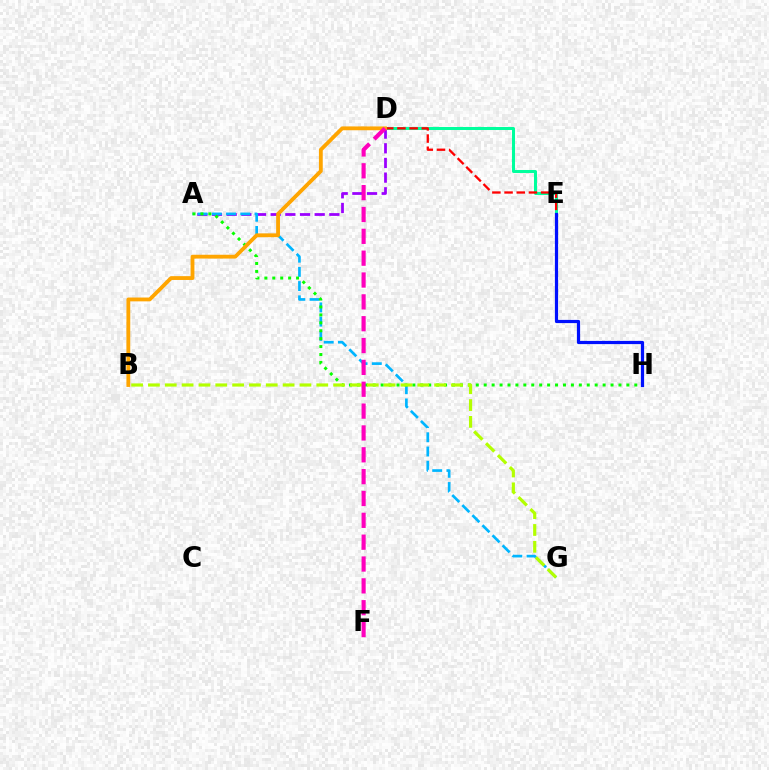{('D', 'E'): [{'color': '#00ff9d', 'line_style': 'solid', 'thickness': 2.18}, {'color': '#ff0000', 'line_style': 'dashed', 'thickness': 1.66}], ('A', 'D'): [{'color': '#9b00ff', 'line_style': 'dashed', 'thickness': 1.99}], ('A', 'G'): [{'color': '#00b5ff', 'line_style': 'dashed', 'thickness': 1.93}], ('E', 'H'): [{'color': '#0010ff', 'line_style': 'solid', 'thickness': 2.3}], ('A', 'H'): [{'color': '#08ff00', 'line_style': 'dotted', 'thickness': 2.15}], ('B', 'D'): [{'color': '#ffa500', 'line_style': 'solid', 'thickness': 2.75}], ('B', 'G'): [{'color': '#b3ff00', 'line_style': 'dashed', 'thickness': 2.29}], ('D', 'F'): [{'color': '#ff00bd', 'line_style': 'dashed', 'thickness': 2.97}]}